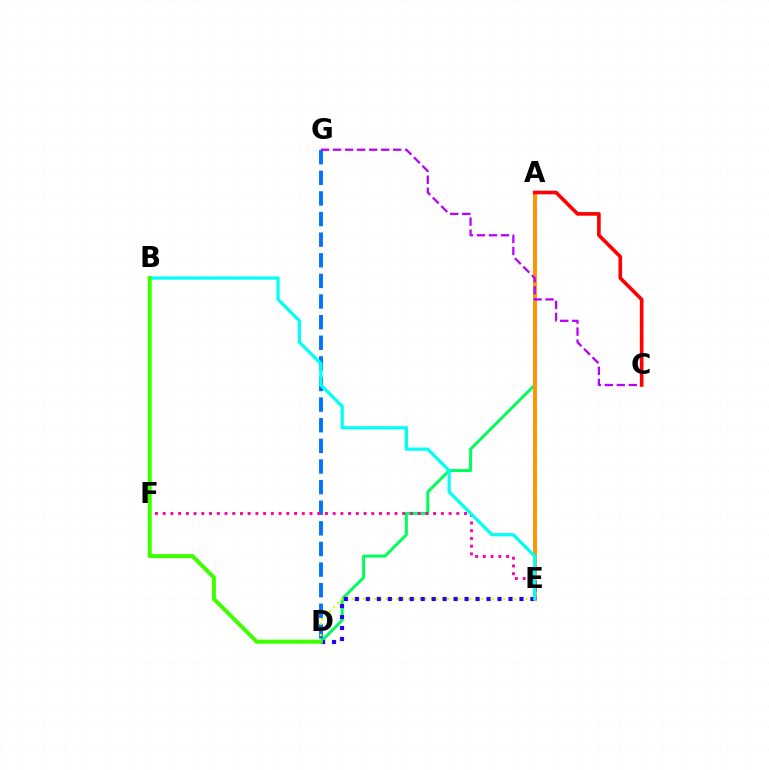{('A', 'D'): [{'color': '#00ff5c', 'line_style': 'solid', 'thickness': 2.15}], ('D', 'G'): [{'color': '#0074ff', 'line_style': 'dashed', 'thickness': 2.8}], ('D', 'E'): [{'color': '#d1ff00', 'line_style': 'dotted', 'thickness': 1.52}, {'color': '#2500ff', 'line_style': 'dotted', 'thickness': 2.98}], ('A', 'E'): [{'color': '#ff9400', 'line_style': 'solid', 'thickness': 2.81}], ('E', 'F'): [{'color': '#ff00ac', 'line_style': 'dotted', 'thickness': 2.1}], ('C', 'G'): [{'color': '#b900ff', 'line_style': 'dashed', 'thickness': 1.63}], ('A', 'C'): [{'color': '#ff0000', 'line_style': 'solid', 'thickness': 2.61}], ('B', 'E'): [{'color': '#00fff6', 'line_style': 'solid', 'thickness': 2.33}], ('B', 'D'): [{'color': '#3dff00', 'line_style': 'solid', 'thickness': 2.89}]}